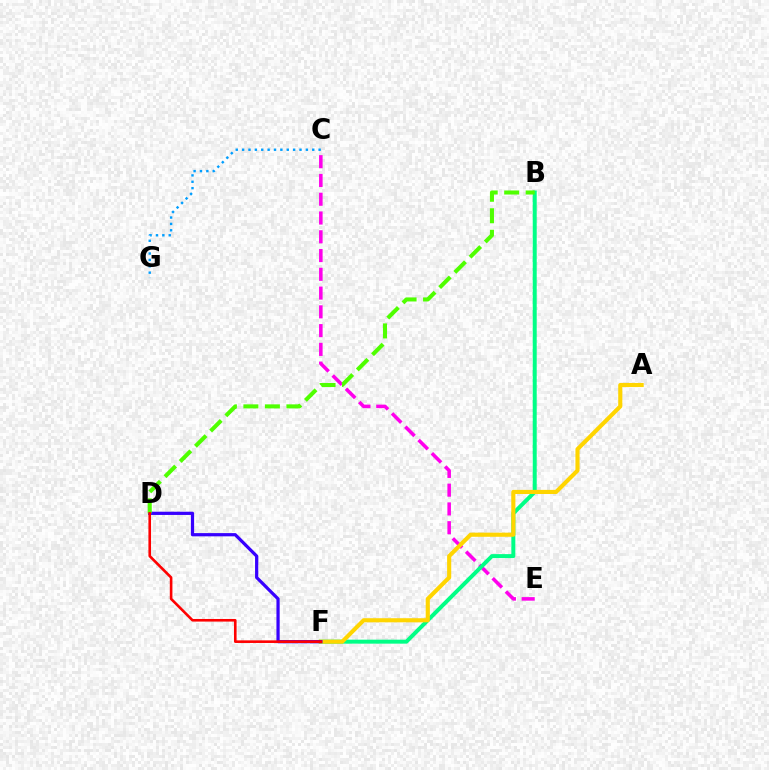{('C', 'E'): [{'color': '#ff00ed', 'line_style': 'dashed', 'thickness': 2.55}], ('B', 'F'): [{'color': '#00ff86', 'line_style': 'solid', 'thickness': 2.86}], ('A', 'F'): [{'color': '#ffd500', 'line_style': 'solid', 'thickness': 2.96}], ('D', 'F'): [{'color': '#3700ff', 'line_style': 'solid', 'thickness': 2.32}, {'color': '#ff0000', 'line_style': 'solid', 'thickness': 1.88}], ('B', 'D'): [{'color': '#4fff00', 'line_style': 'dashed', 'thickness': 2.92}], ('C', 'G'): [{'color': '#009eff', 'line_style': 'dotted', 'thickness': 1.73}]}